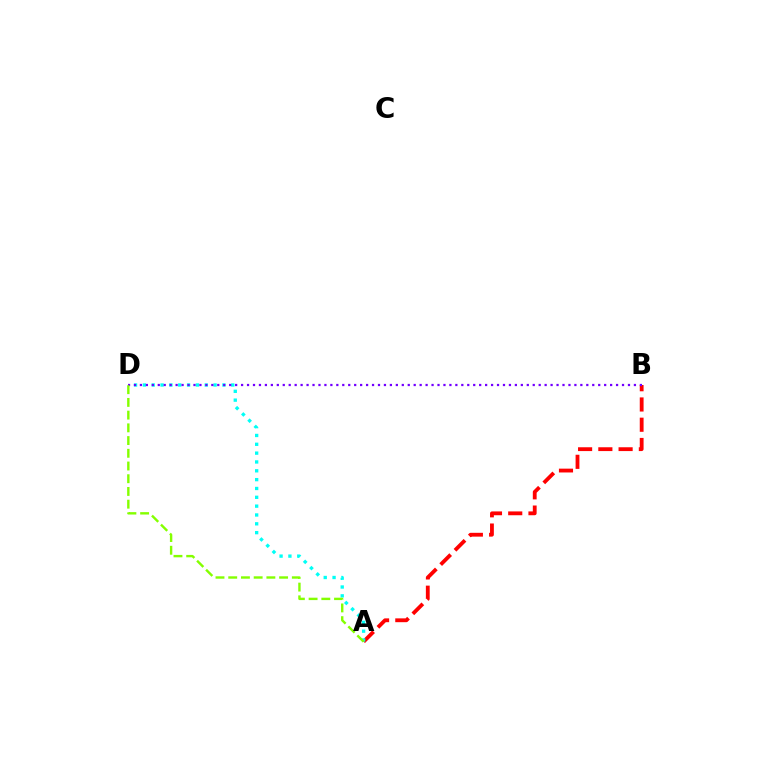{('A', 'B'): [{'color': '#ff0000', 'line_style': 'dashed', 'thickness': 2.75}], ('A', 'D'): [{'color': '#00fff6', 'line_style': 'dotted', 'thickness': 2.4}, {'color': '#84ff00', 'line_style': 'dashed', 'thickness': 1.73}], ('B', 'D'): [{'color': '#7200ff', 'line_style': 'dotted', 'thickness': 1.62}]}